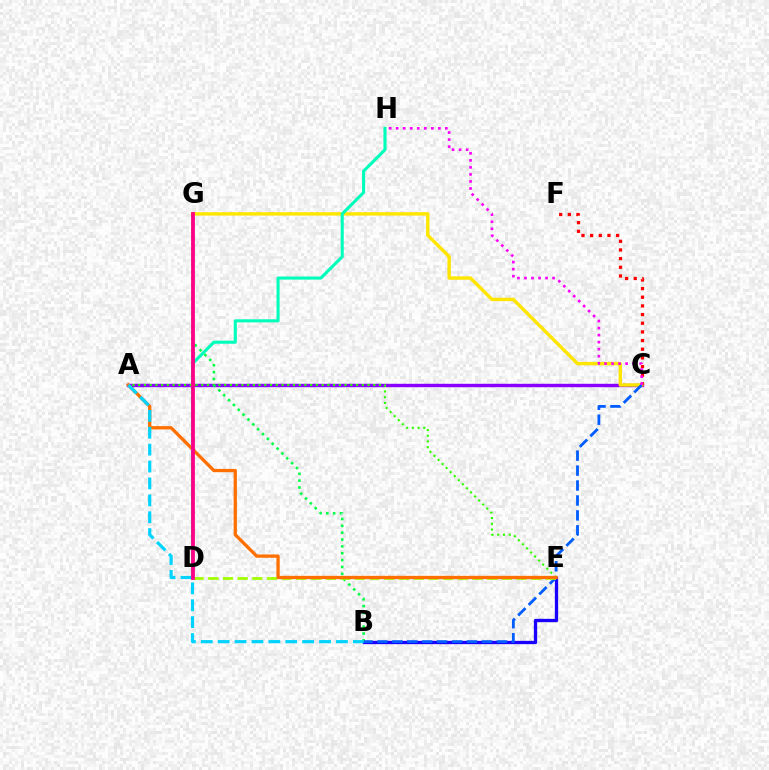{('A', 'C'): [{'color': '#8a00ff', 'line_style': 'solid', 'thickness': 2.46}], ('A', 'E'): [{'color': '#31ff00', 'line_style': 'dotted', 'thickness': 1.56}, {'color': '#ff7000', 'line_style': 'solid', 'thickness': 2.37}], ('B', 'E'): [{'color': '#1900ff', 'line_style': 'solid', 'thickness': 2.39}], ('B', 'G'): [{'color': '#00ff45', 'line_style': 'dotted', 'thickness': 1.86}], ('C', 'F'): [{'color': '#ff0000', 'line_style': 'dotted', 'thickness': 2.35}], ('C', 'G'): [{'color': '#ffe600', 'line_style': 'solid', 'thickness': 2.46}], ('B', 'C'): [{'color': '#005dff', 'line_style': 'dashed', 'thickness': 2.03}], ('C', 'H'): [{'color': '#fa00f9', 'line_style': 'dotted', 'thickness': 1.91}], ('D', 'E'): [{'color': '#a2ff00', 'line_style': 'dashed', 'thickness': 1.99}], ('A', 'B'): [{'color': '#00d3ff', 'line_style': 'dashed', 'thickness': 2.3}], ('D', 'H'): [{'color': '#00ffbb', 'line_style': 'solid', 'thickness': 2.22}], ('D', 'G'): [{'color': '#ff0088', 'line_style': 'solid', 'thickness': 2.74}]}